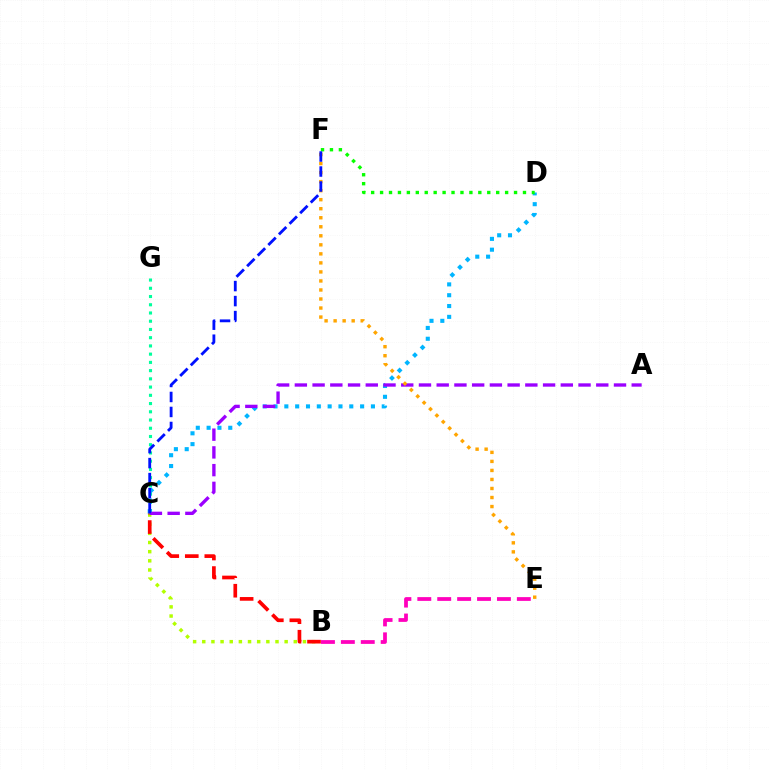{('C', 'G'): [{'color': '#00ff9d', 'line_style': 'dotted', 'thickness': 2.24}], ('B', 'C'): [{'color': '#b3ff00', 'line_style': 'dotted', 'thickness': 2.49}, {'color': '#ff0000', 'line_style': 'dashed', 'thickness': 2.65}], ('C', 'D'): [{'color': '#00b5ff', 'line_style': 'dotted', 'thickness': 2.94}], ('A', 'C'): [{'color': '#9b00ff', 'line_style': 'dashed', 'thickness': 2.41}], ('D', 'F'): [{'color': '#08ff00', 'line_style': 'dotted', 'thickness': 2.43}], ('E', 'F'): [{'color': '#ffa500', 'line_style': 'dotted', 'thickness': 2.45}], ('C', 'F'): [{'color': '#0010ff', 'line_style': 'dashed', 'thickness': 2.04}], ('B', 'E'): [{'color': '#ff00bd', 'line_style': 'dashed', 'thickness': 2.7}]}